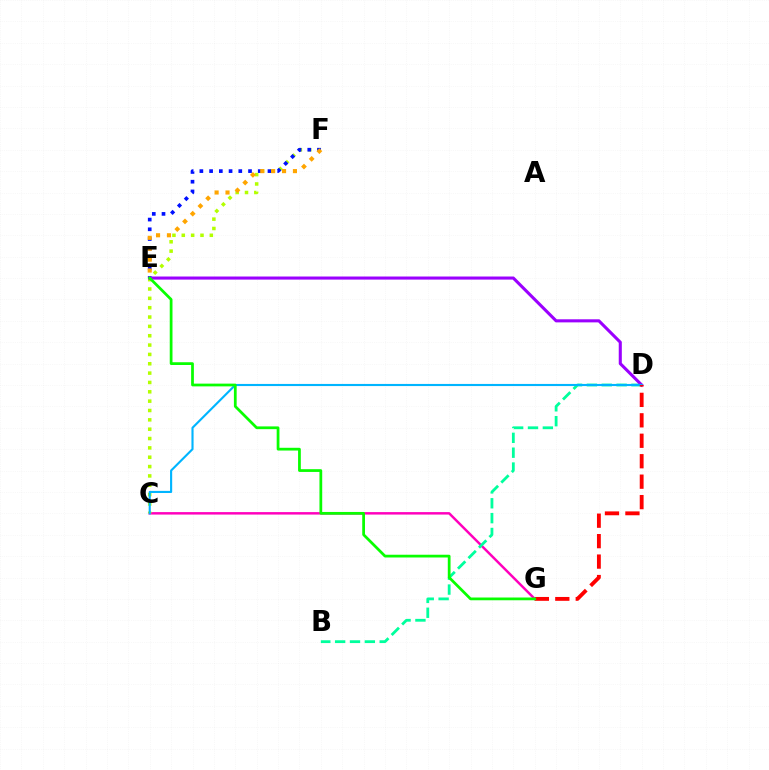{('C', 'G'): [{'color': '#ff00bd', 'line_style': 'solid', 'thickness': 1.77}], ('C', 'F'): [{'color': '#b3ff00', 'line_style': 'dotted', 'thickness': 2.54}], ('B', 'D'): [{'color': '#00ff9d', 'line_style': 'dashed', 'thickness': 2.02}], ('E', 'F'): [{'color': '#0010ff', 'line_style': 'dotted', 'thickness': 2.64}, {'color': '#ffa500', 'line_style': 'dotted', 'thickness': 2.96}], ('D', 'E'): [{'color': '#9b00ff', 'line_style': 'solid', 'thickness': 2.22}], ('C', 'D'): [{'color': '#00b5ff', 'line_style': 'solid', 'thickness': 1.53}], ('D', 'G'): [{'color': '#ff0000', 'line_style': 'dashed', 'thickness': 2.78}], ('E', 'G'): [{'color': '#08ff00', 'line_style': 'solid', 'thickness': 1.98}]}